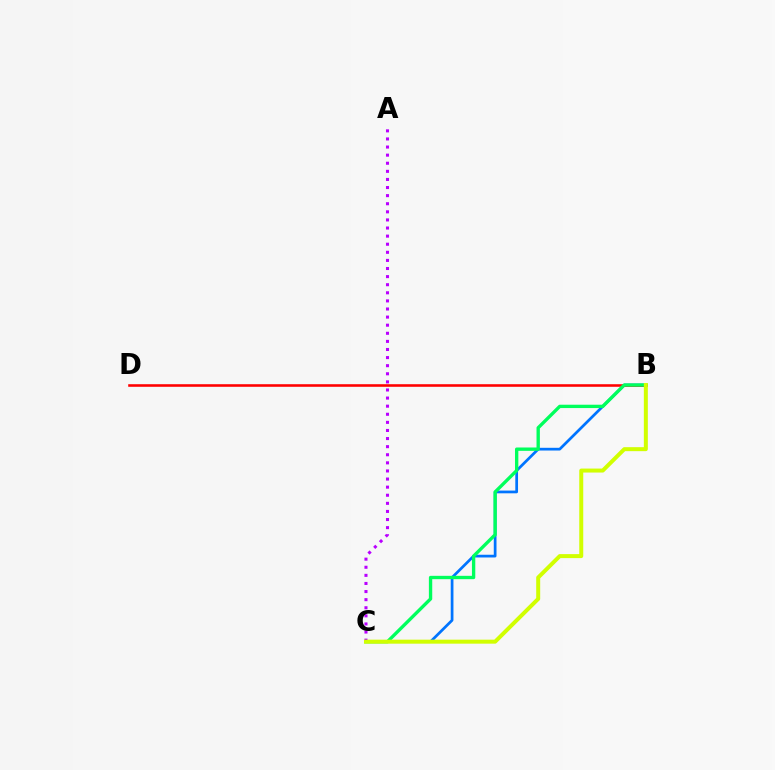{('B', 'C'): [{'color': '#0074ff', 'line_style': 'solid', 'thickness': 1.96}, {'color': '#00ff5c', 'line_style': 'solid', 'thickness': 2.41}, {'color': '#d1ff00', 'line_style': 'solid', 'thickness': 2.87}], ('A', 'C'): [{'color': '#b900ff', 'line_style': 'dotted', 'thickness': 2.2}], ('B', 'D'): [{'color': '#ff0000', 'line_style': 'solid', 'thickness': 1.86}]}